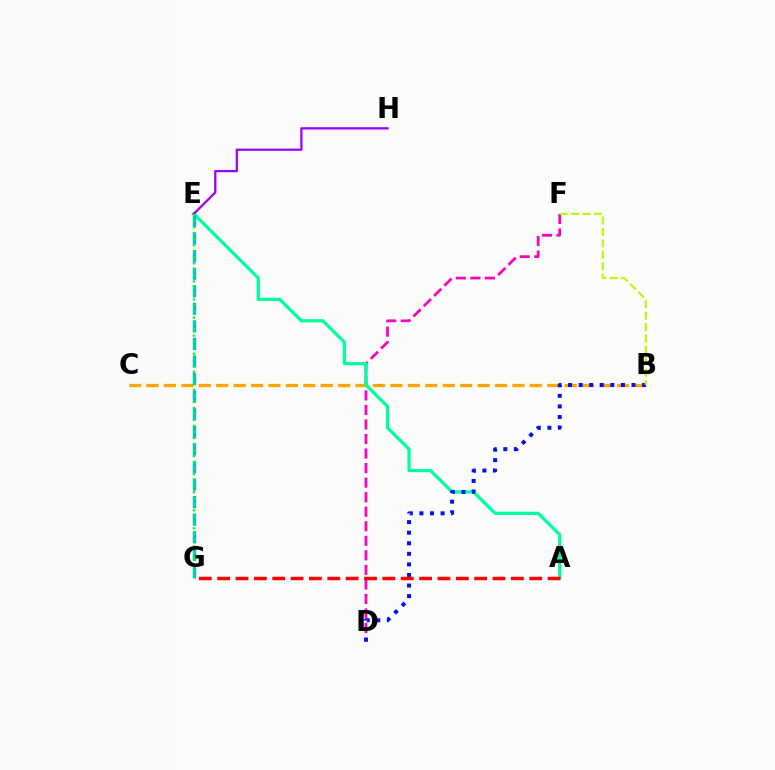{('D', 'F'): [{'color': '#ff00bd', 'line_style': 'dashed', 'thickness': 1.98}], ('B', 'C'): [{'color': '#ffa500', 'line_style': 'dashed', 'thickness': 2.37}], ('A', 'E'): [{'color': '#00ff9d', 'line_style': 'solid', 'thickness': 2.33}], ('B', 'D'): [{'color': '#0010ff', 'line_style': 'dotted', 'thickness': 2.87}], ('E', 'H'): [{'color': '#9b00ff', 'line_style': 'solid', 'thickness': 1.62}], ('E', 'G'): [{'color': '#00b5ff', 'line_style': 'dashed', 'thickness': 2.39}, {'color': '#08ff00', 'line_style': 'dotted', 'thickness': 1.64}], ('A', 'G'): [{'color': '#ff0000', 'line_style': 'dashed', 'thickness': 2.49}], ('B', 'F'): [{'color': '#b3ff00', 'line_style': 'dashed', 'thickness': 1.55}]}